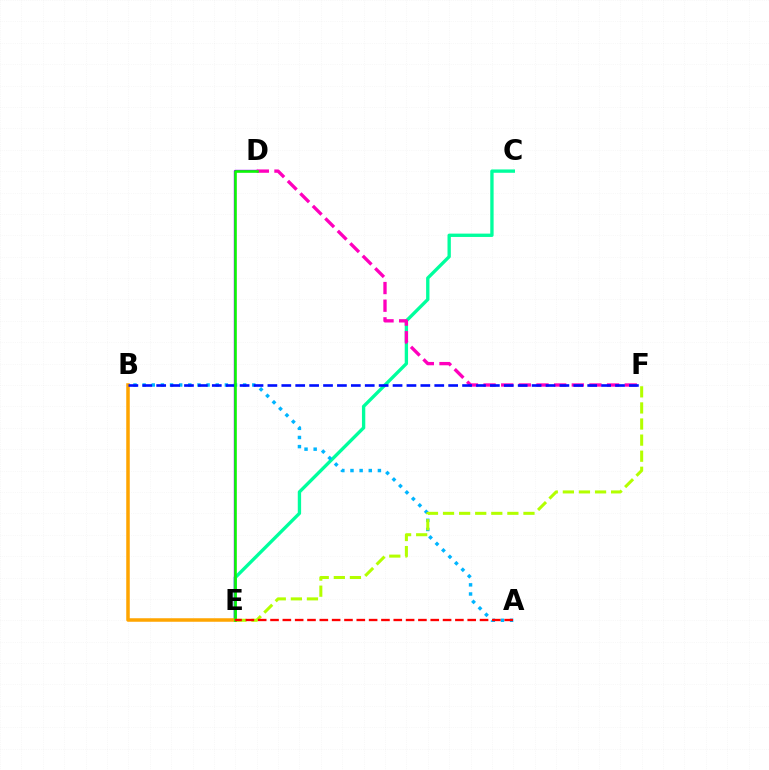{('C', 'E'): [{'color': '#00ff9d', 'line_style': 'solid', 'thickness': 2.4}], ('A', 'B'): [{'color': '#00b5ff', 'line_style': 'dotted', 'thickness': 2.48}], ('E', 'F'): [{'color': '#b3ff00', 'line_style': 'dashed', 'thickness': 2.19}], ('D', 'E'): [{'color': '#9b00ff', 'line_style': 'solid', 'thickness': 1.72}, {'color': '#08ff00', 'line_style': 'solid', 'thickness': 1.83}], ('D', 'F'): [{'color': '#ff00bd', 'line_style': 'dashed', 'thickness': 2.4}], ('B', 'E'): [{'color': '#ffa500', 'line_style': 'solid', 'thickness': 2.53}], ('B', 'F'): [{'color': '#0010ff', 'line_style': 'dashed', 'thickness': 1.89}], ('A', 'E'): [{'color': '#ff0000', 'line_style': 'dashed', 'thickness': 1.67}]}